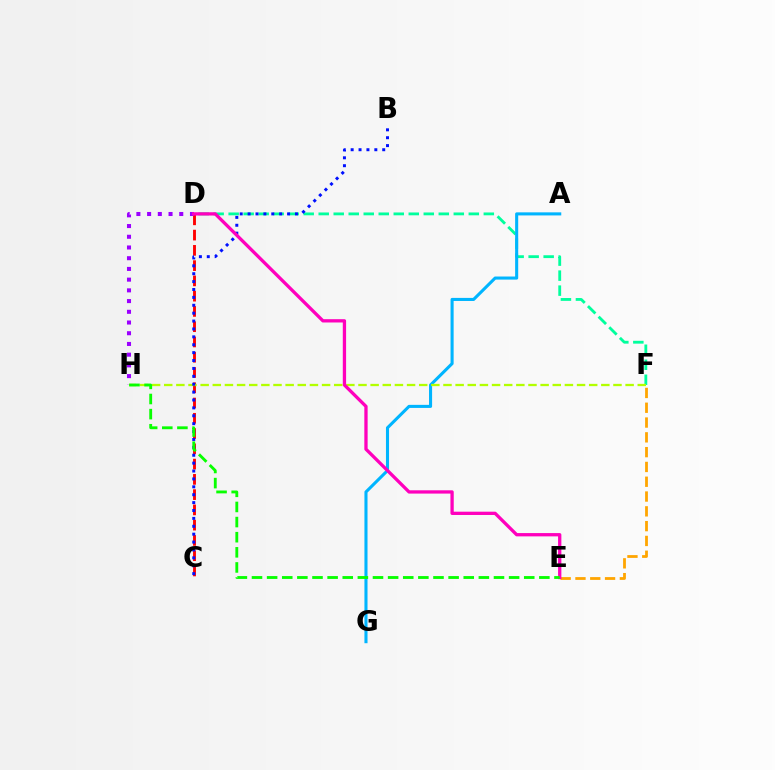{('E', 'F'): [{'color': '#ffa500', 'line_style': 'dashed', 'thickness': 2.01}], ('C', 'D'): [{'color': '#ff0000', 'line_style': 'dashed', 'thickness': 2.07}], ('D', 'F'): [{'color': '#00ff9d', 'line_style': 'dashed', 'thickness': 2.04}], ('D', 'H'): [{'color': '#9b00ff', 'line_style': 'dotted', 'thickness': 2.91}], ('A', 'G'): [{'color': '#00b5ff', 'line_style': 'solid', 'thickness': 2.21}], ('F', 'H'): [{'color': '#b3ff00', 'line_style': 'dashed', 'thickness': 1.65}], ('B', 'C'): [{'color': '#0010ff', 'line_style': 'dotted', 'thickness': 2.14}], ('D', 'E'): [{'color': '#ff00bd', 'line_style': 'solid', 'thickness': 2.37}], ('E', 'H'): [{'color': '#08ff00', 'line_style': 'dashed', 'thickness': 2.05}]}